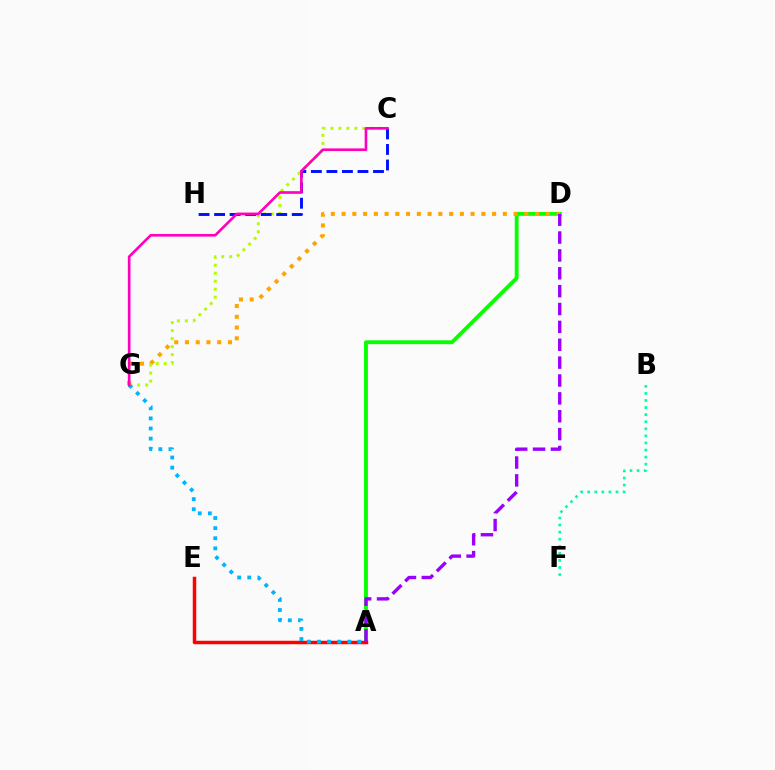{('A', 'D'): [{'color': '#08ff00', 'line_style': 'solid', 'thickness': 2.77}, {'color': '#9b00ff', 'line_style': 'dashed', 'thickness': 2.43}], ('C', 'G'): [{'color': '#b3ff00', 'line_style': 'dotted', 'thickness': 2.17}, {'color': '#ff00bd', 'line_style': 'solid', 'thickness': 1.91}], ('A', 'E'): [{'color': '#ff0000', 'line_style': 'solid', 'thickness': 2.5}], ('C', 'H'): [{'color': '#0010ff', 'line_style': 'dashed', 'thickness': 2.11}], ('A', 'G'): [{'color': '#00b5ff', 'line_style': 'dotted', 'thickness': 2.75}], ('D', 'G'): [{'color': '#ffa500', 'line_style': 'dotted', 'thickness': 2.92}], ('B', 'F'): [{'color': '#00ff9d', 'line_style': 'dotted', 'thickness': 1.92}]}